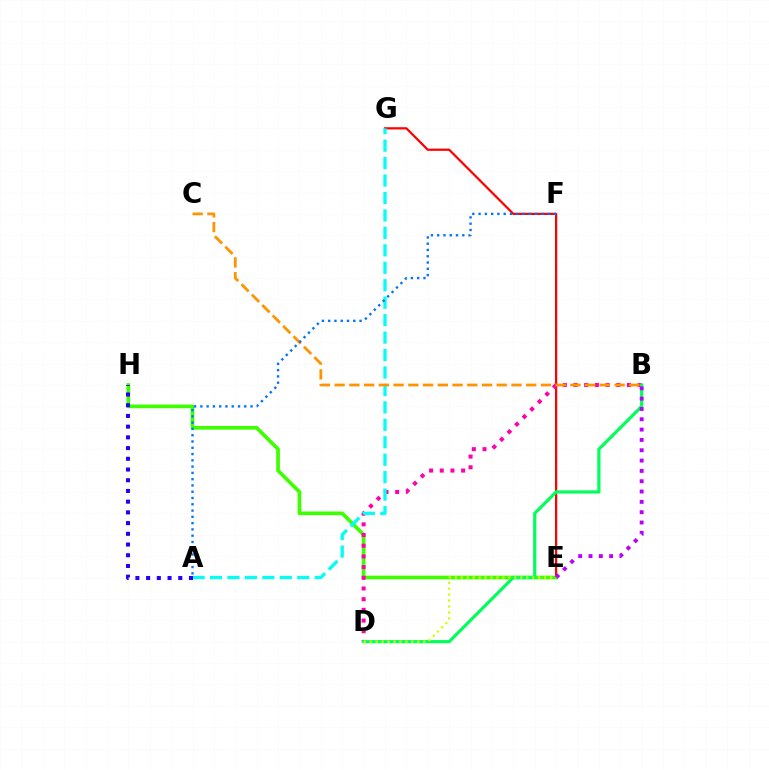{('E', 'G'): [{'color': '#ff0000', 'line_style': 'solid', 'thickness': 1.61}], ('E', 'H'): [{'color': '#3dff00', 'line_style': 'solid', 'thickness': 2.64}], ('B', 'D'): [{'color': '#ff00ac', 'line_style': 'dotted', 'thickness': 2.9}, {'color': '#00ff5c', 'line_style': 'solid', 'thickness': 2.29}], ('A', 'G'): [{'color': '#00fff6', 'line_style': 'dashed', 'thickness': 2.37}], ('B', 'E'): [{'color': '#b900ff', 'line_style': 'dotted', 'thickness': 2.8}], ('D', 'E'): [{'color': '#d1ff00', 'line_style': 'dotted', 'thickness': 1.62}], ('B', 'C'): [{'color': '#ff9400', 'line_style': 'dashed', 'thickness': 2.0}], ('A', 'H'): [{'color': '#2500ff', 'line_style': 'dotted', 'thickness': 2.91}], ('A', 'F'): [{'color': '#0074ff', 'line_style': 'dotted', 'thickness': 1.71}]}